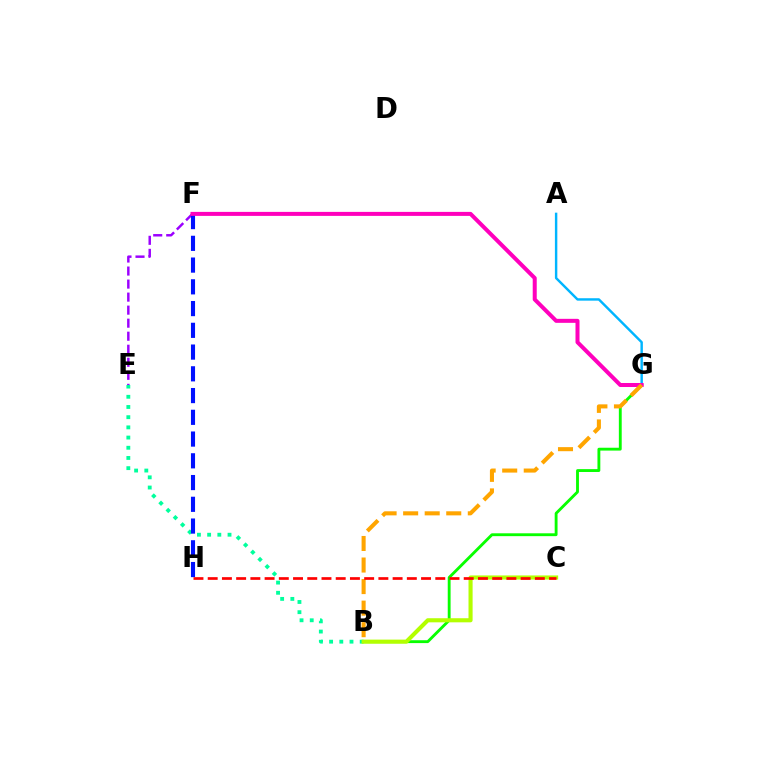{('A', 'G'): [{'color': '#00b5ff', 'line_style': 'solid', 'thickness': 1.75}], ('E', 'F'): [{'color': '#9b00ff', 'line_style': 'dashed', 'thickness': 1.77}], ('B', 'E'): [{'color': '#00ff9d', 'line_style': 'dotted', 'thickness': 2.77}], ('F', 'H'): [{'color': '#0010ff', 'line_style': 'dashed', 'thickness': 2.95}], ('B', 'G'): [{'color': '#08ff00', 'line_style': 'solid', 'thickness': 2.06}, {'color': '#ffa500', 'line_style': 'dashed', 'thickness': 2.93}], ('F', 'G'): [{'color': '#ff00bd', 'line_style': 'solid', 'thickness': 2.88}], ('B', 'C'): [{'color': '#b3ff00', 'line_style': 'solid', 'thickness': 2.95}], ('C', 'H'): [{'color': '#ff0000', 'line_style': 'dashed', 'thickness': 1.93}]}